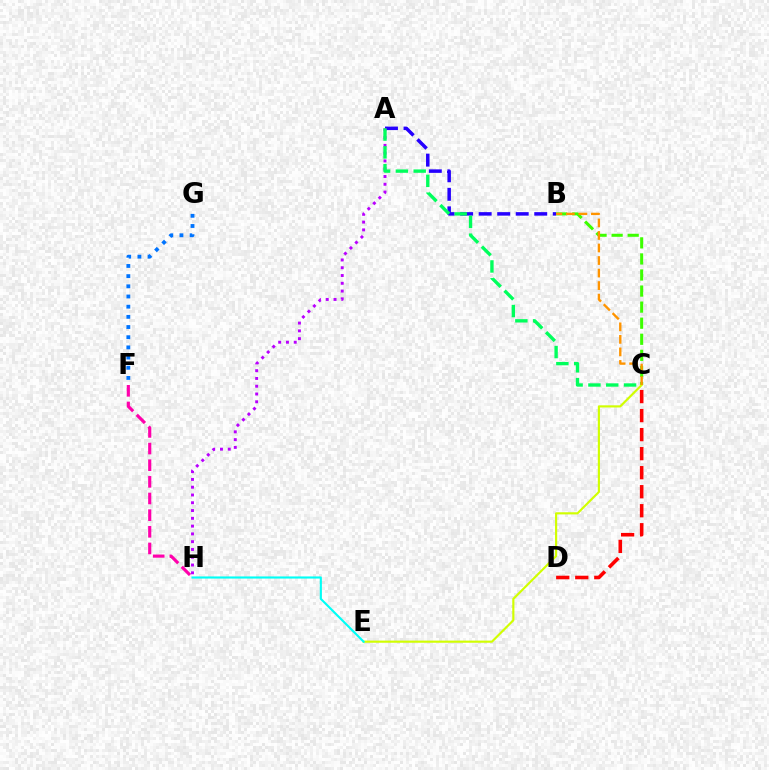{('B', 'C'): [{'color': '#3dff00', 'line_style': 'dashed', 'thickness': 2.18}, {'color': '#ff9400', 'line_style': 'dashed', 'thickness': 1.7}], ('A', 'B'): [{'color': '#2500ff', 'line_style': 'dashed', 'thickness': 2.52}], ('A', 'H'): [{'color': '#b900ff', 'line_style': 'dotted', 'thickness': 2.11}], ('C', 'E'): [{'color': '#d1ff00', 'line_style': 'solid', 'thickness': 1.55}], ('C', 'D'): [{'color': '#ff0000', 'line_style': 'dashed', 'thickness': 2.58}], ('A', 'C'): [{'color': '#00ff5c', 'line_style': 'dashed', 'thickness': 2.42}], ('E', 'H'): [{'color': '#00fff6', 'line_style': 'solid', 'thickness': 1.53}], ('F', 'G'): [{'color': '#0074ff', 'line_style': 'dotted', 'thickness': 2.77}], ('F', 'H'): [{'color': '#ff00ac', 'line_style': 'dashed', 'thickness': 2.26}]}